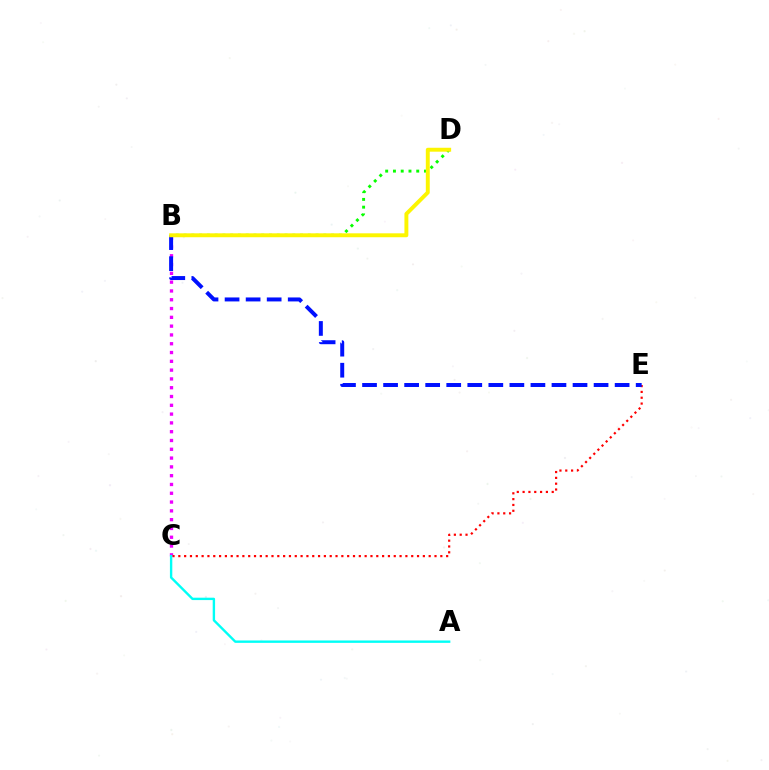{('B', 'C'): [{'color': '#ee00ff', 'line_style': 'dotted', 'thickness': 2.39}], ('C', 'E'): [{'color': '#ff0000', 'line_style': 'dotted', 'thickness': 1.58}], ('A', 'C'): [{'color': '#00fff6', 'line_style': 'solid', 'thickness': 1.72}], ('B', 'D'): [{'color': '#08ff00', 'line_style': 'dotted', 'thickness': 2.11}, {'color': '#fcf500', 'line_style': 'solid', 'thickness': 2.82}], ('B', 'E'): [{'color': '#0010ff', 'line_style': 'dashed', 'thickness': 2.86}]}